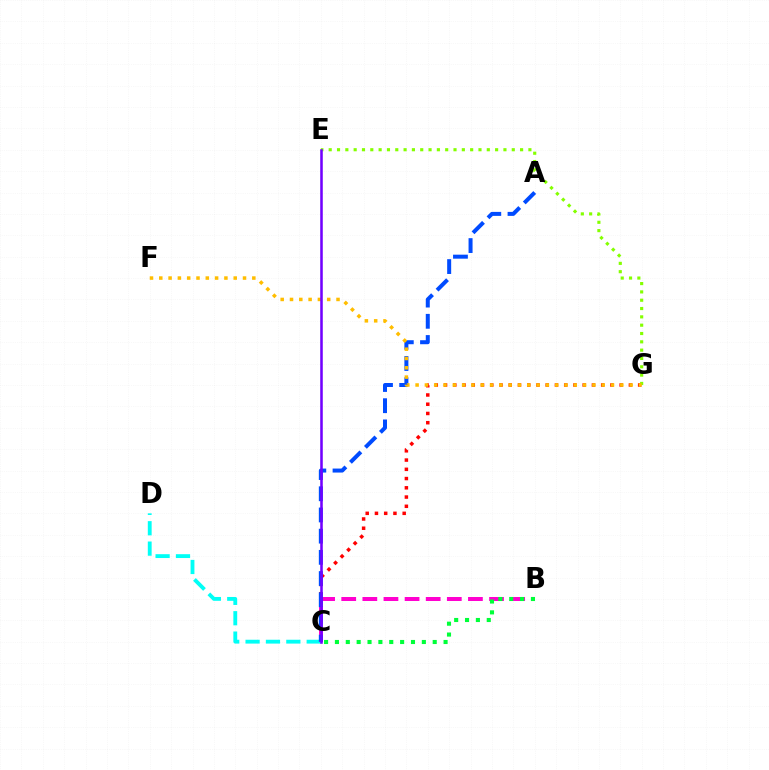{('C', 'D'): [{'color': '#00fff6', 'line_style': 'dashed', 'thickness': 2.77}], ('C', 'G'): [{'color': '#ff0000', 'line_style': 'dotted', 'thickness': 2.51}], ('B', 'C'): [{'color': '#ff00cf', 'line_style': 'dashed', 'thickness': 2.87}, {'color': '#00ff39', 'line_style': 'dotted', 'thickness': 2.95}], ('A', 'C'): [{'color': '#004bff', 'line_style': 'dashed', 'thickness': 2.88}], ('E', 'G'): [{'color': '#84ff00', 'line_style': 'dotted', 'thickness': 2.26}], ('F', 'G'): [{'color': '#ffbd00', 'line_style': 'dotted', 'thickness': 2.53}], ('C', 'E'): [{'color': '#7200ff', 'line_style': 'solid', 'thickness': 1.83}]}